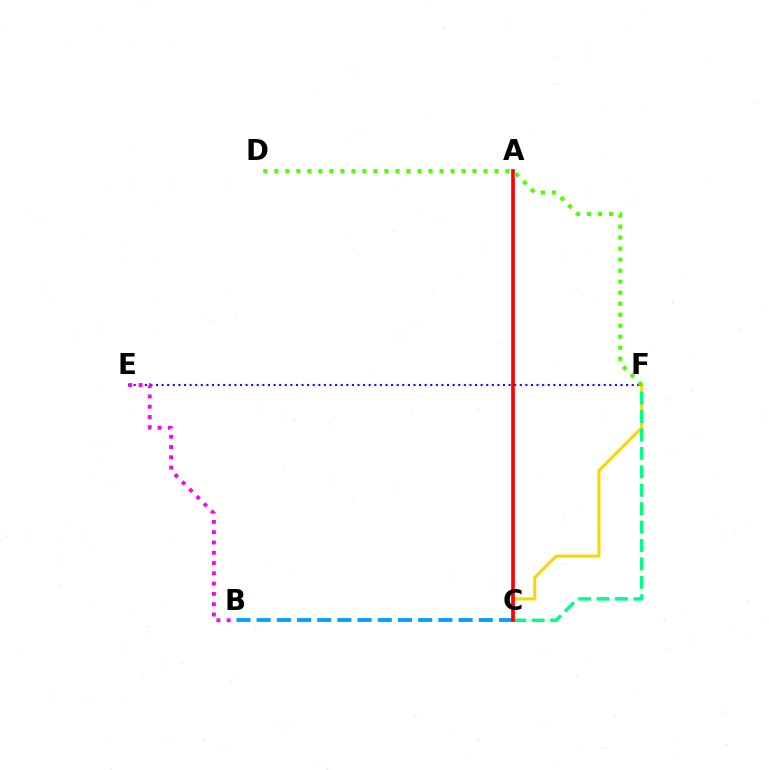{('C', 'F'): [{'color': '#ffd500', 'line_style': 'solid', 'thickness': 2.19}, {'color': '#00ff86', 'line_style': 'dashed', 'thickness': 2.5}], ('B', 'C'): [{'color': '#009eff', 'line_style': 'dashed', 'thickness': 2.74}], ('E', 'F'): [{'color': '#3700ff', 'line_style': 'dotted', 'thickness': 1.52}], ('A', 'C'): [{'color': '#ff0000', 'line_style': 'solid', 'thickness': 2.65}], ('B', 'E'): [{'color': '#ff00ed', 'line_style': 'dotted', 'thickness': 2.79}], ('D', 'F'): [{'color': '#4fff00', 'line_style': 'dotted', 'thickness': 2.99}]}